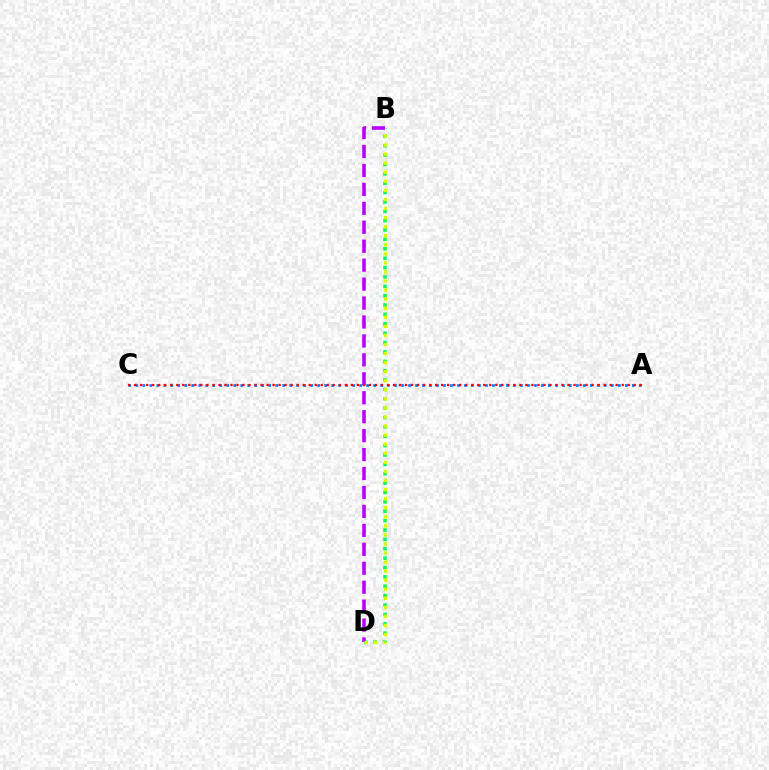{('B', 'D'): [{'color': '#00ff5c', 'line_style': 'dotted', 'thickness': 2.55}, {'color': '#b900ff', 'line_style': 'dashed', 'thickness': 2.57}, {'color': '#d1ff00', 'line_style': 'dotted', 'thickness': 2.46}], ('A', 'C'): [{'color': '#0074ff', 'line_style': 'dotted', 'thickness': 1.9}, {'color': '#ff0000', 'line_style': 'dotted', 'thickness': 1.64}]}